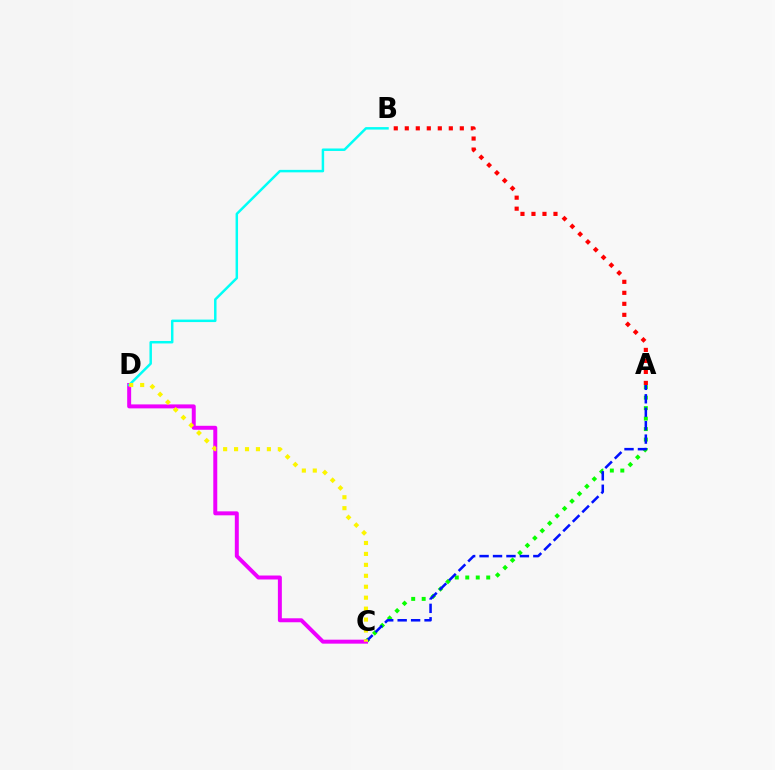{('A', 'C'): [{'color': '#08ff00', 'line_style': 'dotted', 'thickness': 2.85}, {'color': '#0010ff', 'line_style': 'dashed', 'thickness': 1.83}], ('C', 'D'): [{'color': '#ee00ff', 'line_style': 'solid', 'thickness': 2.86}, {'color': '#fcf500', 'line_style': 'dotted', 'thickness': 2.97}], ('B', 'D'): [{'color': '#00fff6', 'line_style': 'solid', 'thickness': 1.79}], ('A', 'B'): [{'color': '#ff0000', 'line_style': 'dotted', 'thickness': 2.99}]}